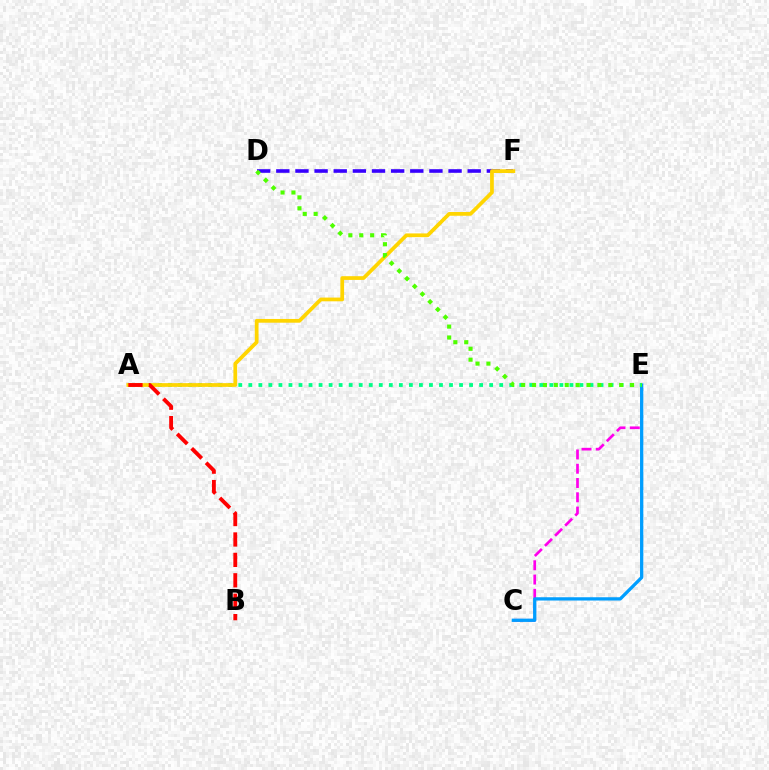{('C', 'E'): [{'color': '#ff00ed', 'line_style': 'dashed', 'thickness': 1.94}, {'color': '#009eff', 'line_style': 'solid', 'thickness': 2.36}], ('D', 'F'): [{'color': '#3700ff', 'line_style': 'dashed', 'thickness': 2.6}], ('A', 'E'): [{'color': '#00ff86', 'line_style': 'dotted', 'thickness': 2.73}], ('A', 'F'): [{'color': '#ffd500', 'line_style': 'solid', 'thickness': 2.69}], ('A', 'B'): [{'color': '#ff0000', 'line_style': 'dashed', 'thickness': 2.77}], ('D', 'E'): [{'color': '#4fff00', 'line_style': 'dotted', 'thickness': 2.96}]}